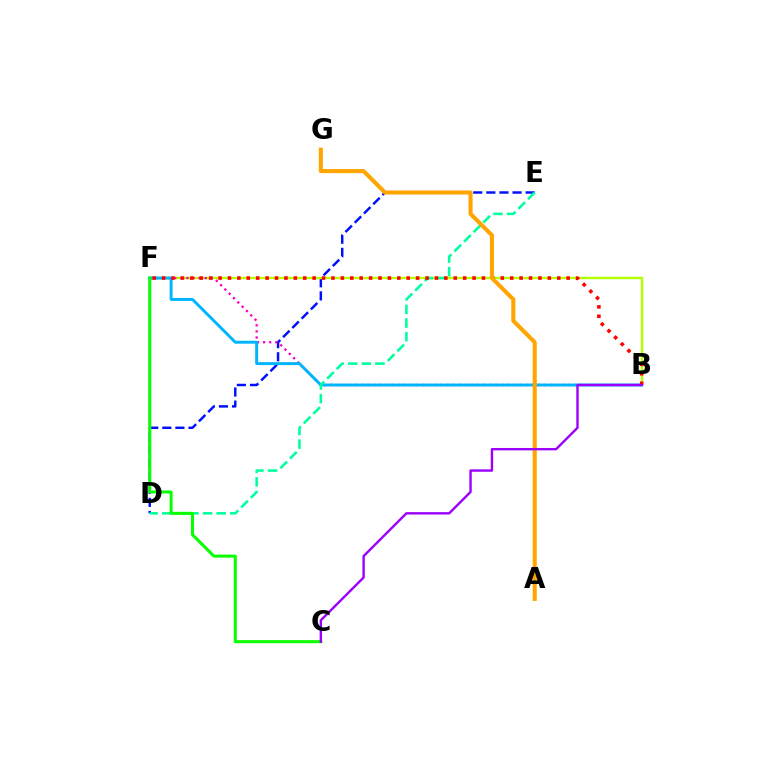{('D', 'E'): [{'color': '#0010ff', 'line_style': 'dashed', 'thickness': 1.78}, {'color': '#00ff9d', 'line_style': 'dashed', 'thickness': 1.85}], ('B', 'F'): [{'color': '#b3ff00', 'line_style': 'solid', 'thickness': 1.71}, {'color': '#ff00bd', 'line_style': 'dotted', 'thickness': 1.66}, {'color': '#00b5ff', 'line_style': 'solid', 'thickness': 2.11}, {'color': '#ff0000', 'line_style': 'dotted', 'thickness': 2.56}], ('C', 'F'): [{'color': '#08ff00', 'line_style': 'solid', 'thickness': 2.18}], ('A', 'G'): [{'color': '#ffa500', 'line_style': 'solid', 'thickness': 2.93}], ('B', 'C'): [{'color': '#9b00ff', 'line_style': 'solid', 'thickness': 1.71}]}